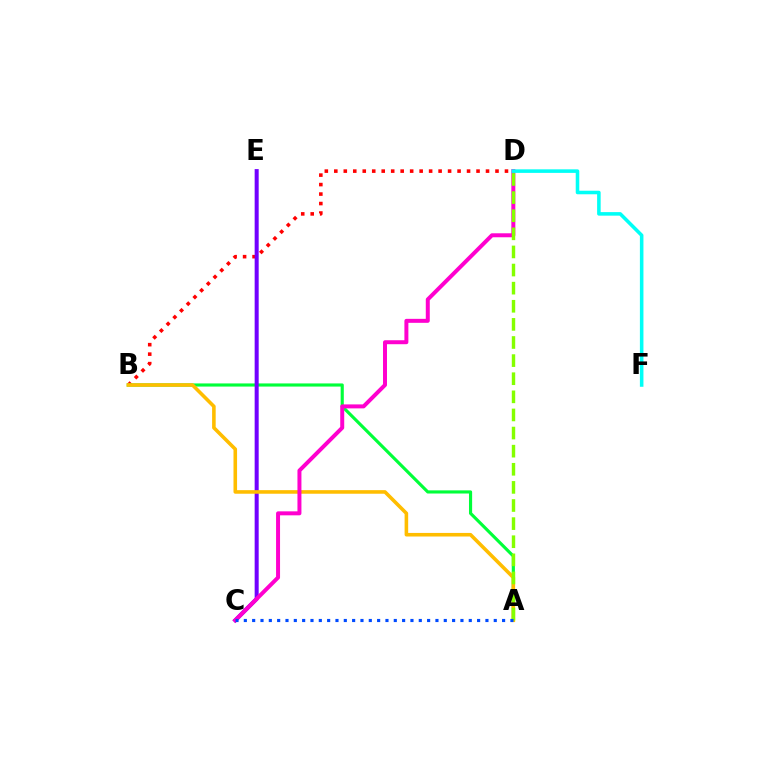{('B', 'D'): [{'color': '#ff0000', 'line_style': 'dotted', 'thickness': 2.58}], ('A', 'B'): [{'color': '#00ff39', 'line_style': 'solid', 'thickness': 2.26}, {'color': '#ffbd00', 'line_style': 'solid', 'thickness': 2.58}], ('C', 'E'): [{'color': '#7200ff', 'line_style': 'solid', 'thickness': 2.9}], ('C', 'D'): [{'color': '#ff00cf', 'line_style': 'solid', 'thickness': 2.86}], ('A', 'D'): [{'color': '#84ff00', 'line_style': 'dashed', 'thickness': 2.46}], ('D', 'F'): [{'color': '#00fff6', 'line_style': 'solid', 'thickness': 2.56}], ('A', 'C'): [{'color': '#004bff', 'line_style': 'dotted', 'thickness': 2.26}]}